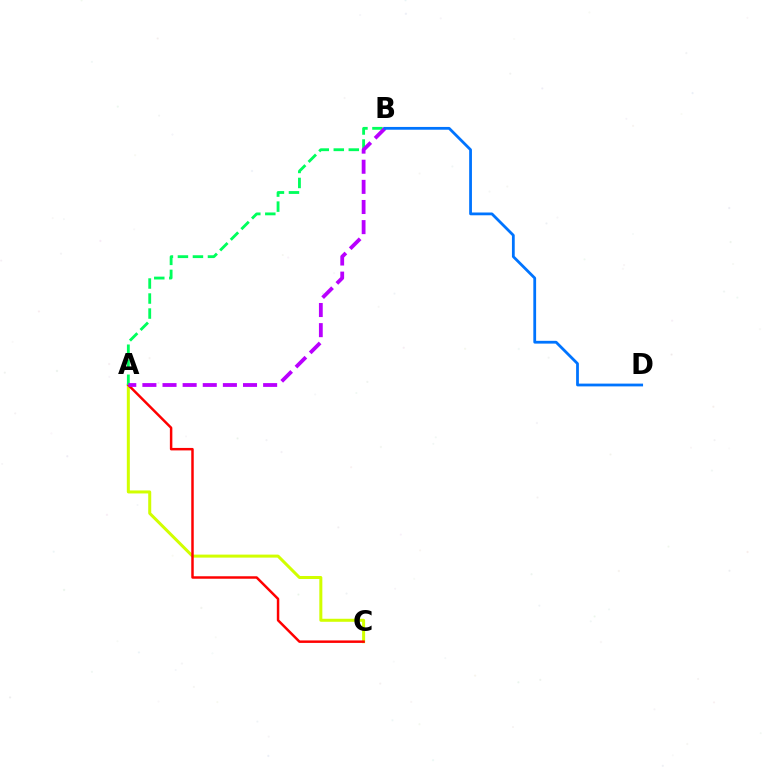{('A', 'C'): [{'color': '#d1ff00', 'line_style': 'solid', 'thickness': 2.17}, {'color': '#ff0000', 'line_style': 'solid', 'thickness': 1.78}], ('A', 'B'): [{'color': '#00ff5c', 'line_style': 'dashed', 'thickness': 2.04}, {'color': '#b900ff', 'line_style': 'dashed', 'thickness': 2.73}], ('B', 'D'): [{'color': '#0074ff', 'line_style': 'solid', 'thickness': 2.0}]}